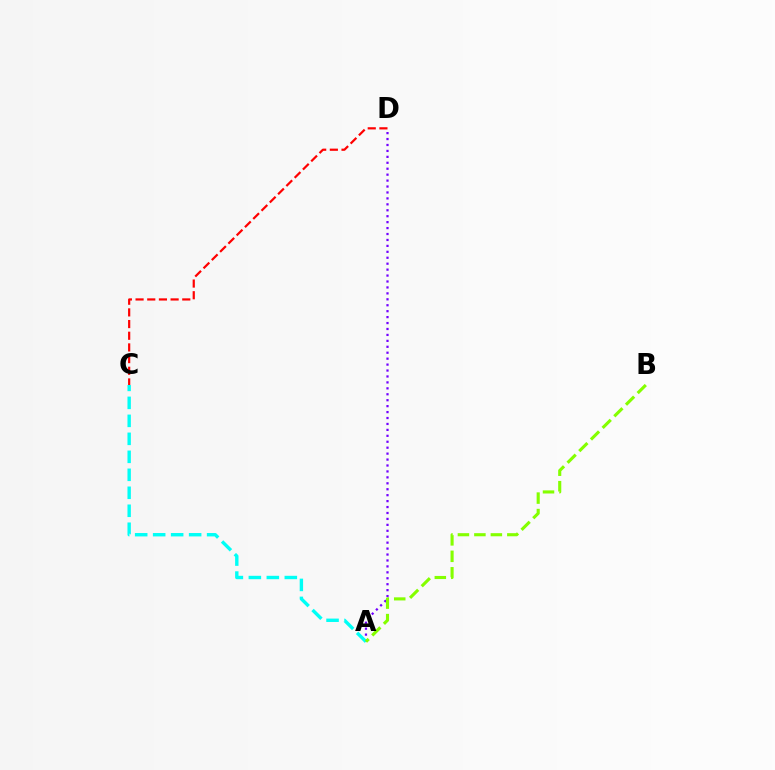{('A', 'D'): [{'color': '#7200ff', 'line_style': 'dotted', 'thickness': 1.61}], ('A', 'C'): [{'color': '#00fff6', 'line_style': 'dashed', 'thickness': 2.44}], ('A', 'B'): [{'color': '#84ff00', 'line_style': 'dashed', 'thickness': 2.24}], ('C', 'D'): [{'color': '#ff0000', 'line_style': 'dashed', 'thickness': 1.59}]}